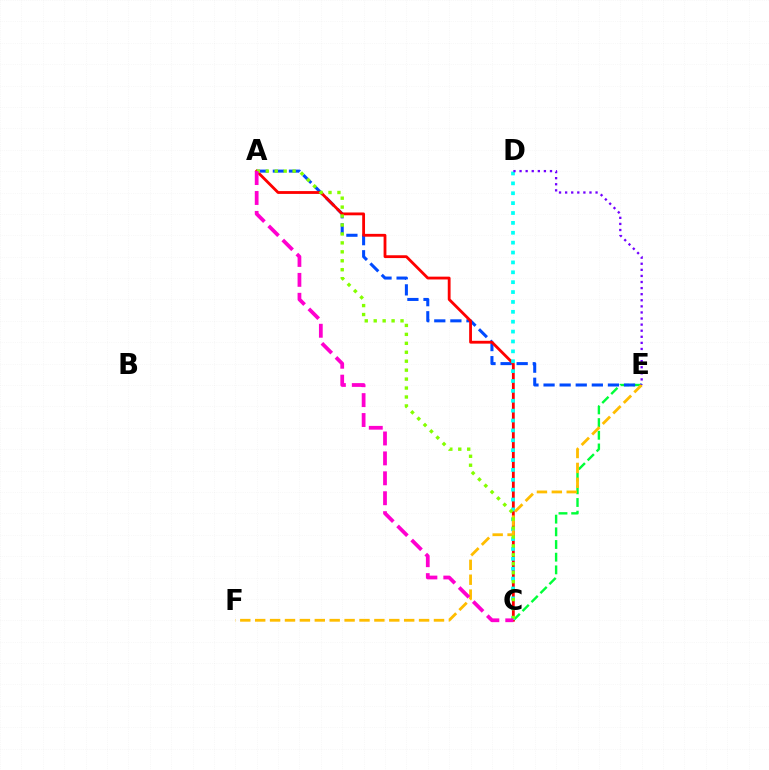{('C', 'E'): [{'color': '#00ff39', 'line_style': 'dashed', 'thickness': 1.72}], ('A', 'E'): [{'color': '#004bff', 'line_style': 'dashed', 'thickness': 2.19}], ('A', 'C'): [{'color': '#ff0000', 'line_style': 'solid', 'thickness': 2.03}, {'color': '#84ff00', 'line_style': 'dotted', 'thickness': 2.43}, {'color': '#ff00cf', 'line_style': 'dashed', 'thickness': 2.71}], ('C', 'D'): [{'color': '#00fff6', 'line_style': 'dotted', 'thickness': 2.68}], ('E', 'F'): [{'color': '#ffbd00', 'line_style': 'dashed', 'thickness': 2.02}], ('D', 'E'): [{'color': '#7200ff', 'line_style': 'dotted', 'thickness': 1.65}]}